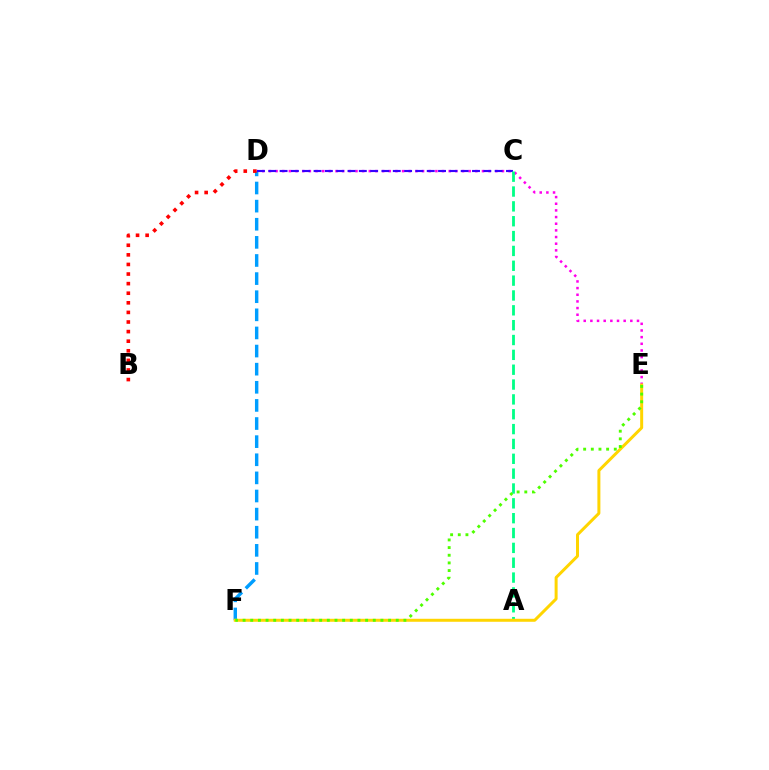{('D', 'E'): [{'color': '#ff00ed', 'line_style': 'dotted', 'thickness': 1.81}], ('D', 'F'): [{'color': '#009eff', 'line_style': 'dashed', 'thickness': 2.46}], ('B', 'D'): [{'color': '#ff0000', 'line_style': 'dotted', 'thickness': 2.61}], ('C', 'D'): [{'color': '#3700ff', 'line_style': 'dashed', 'thickness': 1.54}], ('A', 'C'): [{'color': '#00ff86', 'line_style': 'dashed', 'thickness': 2.02}], ('E', 'F'): [{'color': '#ffd500', 'line_style': 'solid', 'thickness': 2.15}, {'color': '#4fff00', 'line_style': 'dotted', 'thickness': 2.08}]}